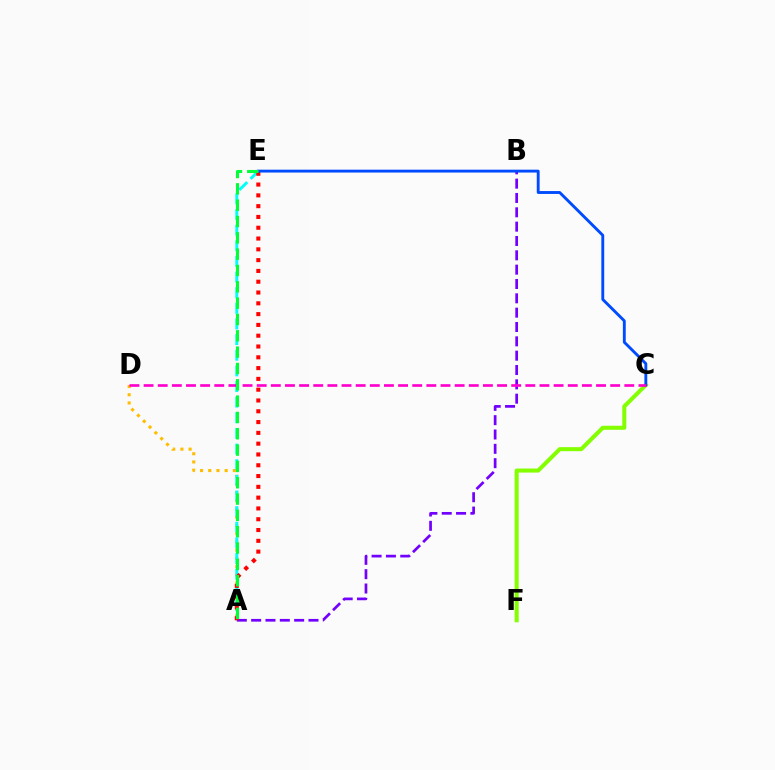{('A', 'D'): [{'color': '#ffbd00', 'line_style': 'dotted', 'thickness': 2.23}], ('A', 'E'): [{'color': '#00fff6', 'line_style': 'dashed', 'thickness': 2.12}, {'color': '#ff0000', 'line_style': 'dotted', 'thickness': 2.93}, {'color': '#00ff39', 'line_style': 'dashed', 'thickness': 2.22}], ('A', 'B'): [{'color': '#7200ff', 'line_style': 'dashed', 'thickness': 1.95}], ('C', 'F'): [{'color': '#84ff00', 'line_style': 'solid', 'thickness': 2.91}], ('C', 'E'): [{'color': '#004bff', 'line_style': 'solid', 'thickness': 2.07}], ('C', 'D'): [{'color': '#ff00cf', 'line_style': 'dashed', 'thickness': 1.92}]}